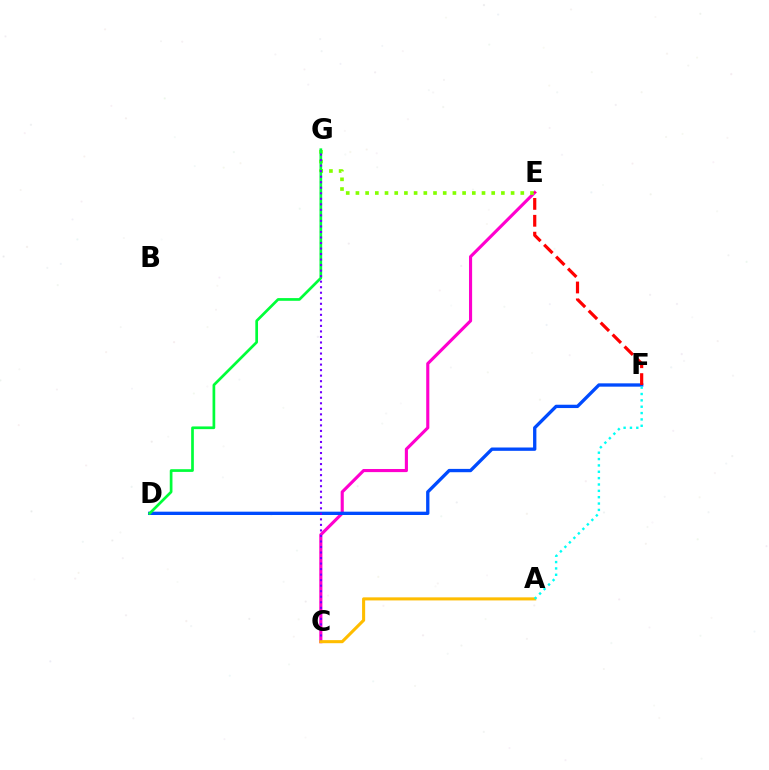{('C', 'E'): [{'color': '#ff00cf', 'line_style': 'solid', 'thickness': 2.24}], ('E', 'G'): [{'color': '#84ff00', 'line_style': 'dotted', 'thickness': 2.64}], ('D', 'F'): [{'color': '#004bff', 'line_style': 'solid', 'thickness': 2.39}], ('D', 'G'): [{'color': '#00ff39', 'line_style': 'solid', 'thickness': 1.95}], ('E', 'F'): [{'color': '#ff0000', 'line_style': 'dashed', 'thickness': 2.29}], ('C', 'G'): [{'color': '#7200ff', 'line_style': 'dotted', 'thickness': 1.5}], ('A', 'C'): [{'color': '#ffbd00', 'line_style': 'solid', 'thickness': 2.22}], ('A', 'F'): [{'color': '#00fff6', 'line_style': 'dotted', 'thickness': 1.73}]}